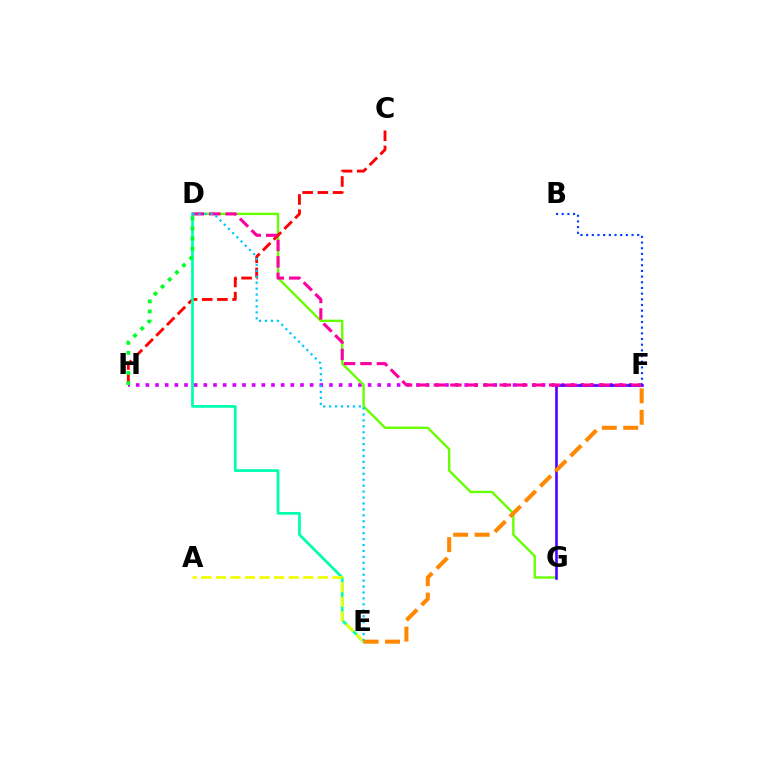{('F', 'H'): [{'color': '#d600ff', 'line_style': 'dotted', 'thickness': 2.63}], ('D', 'G'): [{'color': '#66ff00', 'line_style': 'solid', 'thickness': 1.71}], ('C', 'H'): [{'color': '#ff0000', 'line_style': 'dashed', 'thickness': 2.06}], ('D', 'E'): [{'color': '#00ffaf', 'line_style': 'solid', 'thickness': 1.97}, {'color': '#00c7ff', 'line_style': 'dotted', 'thickness': 1.61}], ('A', 'E'): [{'color': '#eeff00', 'line_style': 'dashed', 'thickness': 1.98}], ('F', 'G'): [{'color': '#4f00ff', 'line_style': 'solid', 'thickness': 1.89}], ('D', 'F'): [{'color': '#ff00a0', 'line_style': 'dashed', 'thickness': 2.24}], ('B', 'F'): [{'color': '#003fff', 'line_style': 'dotted', 'thickness': 1.54}], ('D', 'H'): [{'color': '#00ff27', 'line_style': 'dotted', 'thickness': 2.73}], ('E', 'F'): [{'color': '#ff8800', 'line_style': 'dashed', 'thickness': 2.91}]}